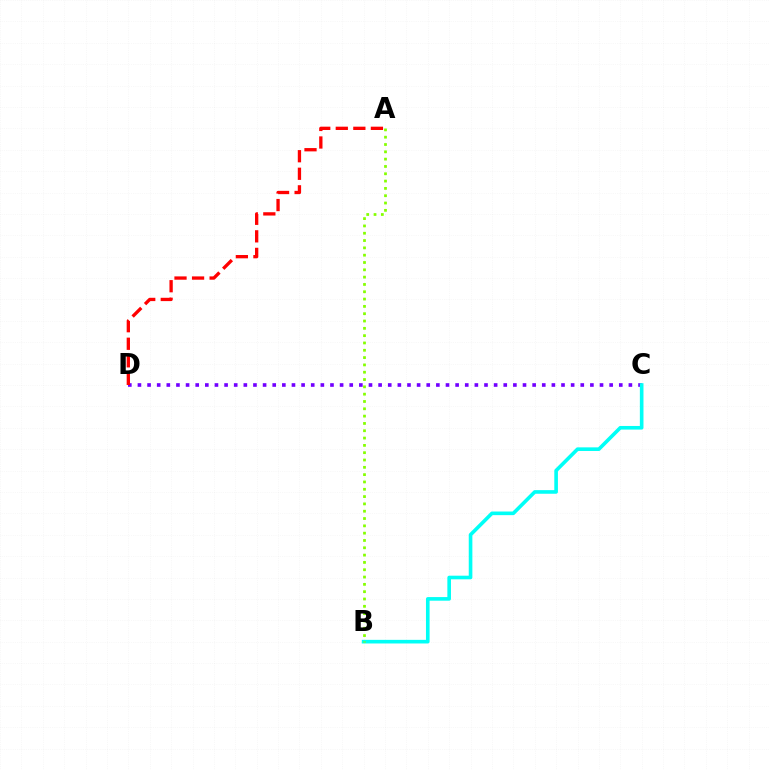{('C', 'D'): [{'color': '#7200ff', 'line_style': 'dotted', 'thickness': 2.62}], ('B', 'C'): [{'color': '#00fff6', 'line_style': 'solid', 'thickness': 2.61}], ('A', 'D'): [{'color': '#ff0000', 'line_style': 'dashed', 'thickness': 2.39}], ('A', 'B'): [{'color': '#84ff00', 'line_style': 'dotted', 'thickness': 1.99}]}